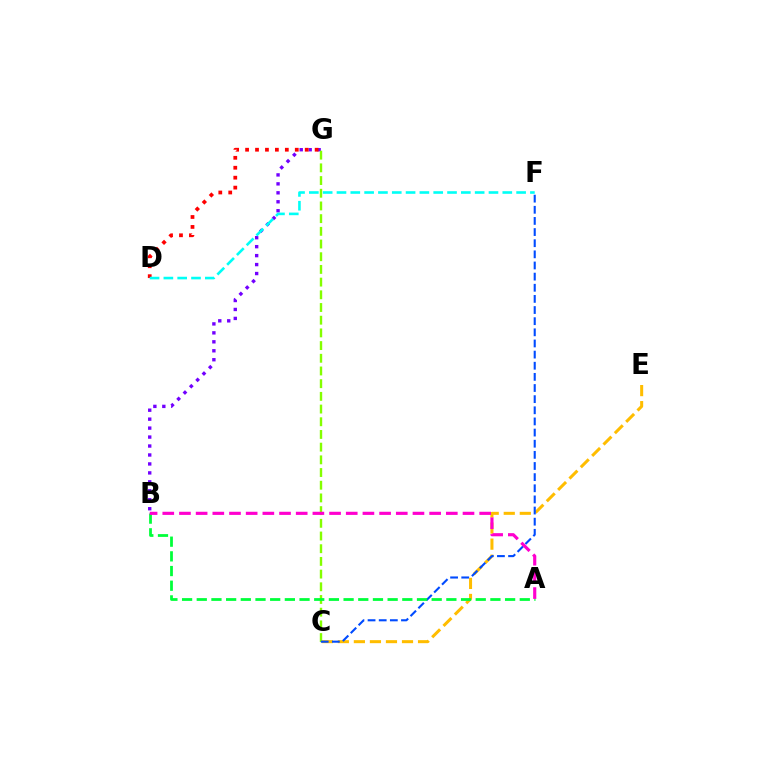{('B', 'G'): [{'color': '#7200ff', 'line_style': 'dotted', 'thickness': 2.43}], ('C', 'G'): [{'color': '#84ff00', 'line_style': 'dashed', 'thickness': 1.72}], ('D', 'G'): [{'color': '#ff0000', 'line_style': 'dotted', 'thickness': 2.7}], ('C', 'E'): [{'color': '#ffbd00', 'line_style': 'dashed', 'thickness': 2.18}], ('C', 'F'): [{'color': '#004bff', 'line_style': 'dashed', 'thickness': 1.51}], ('A', 'B'): [{'color': '#00ff39', 'line_style': 'dashed', 'thickness': 1.99}, {'color': '#ff00cf', 'line_style': 'dashed', 'thickness': 2.27}], ('D', 'F'): [{'color': '#00fff6', 'line_style': 'dashed', 'thickness': 1.88}]}